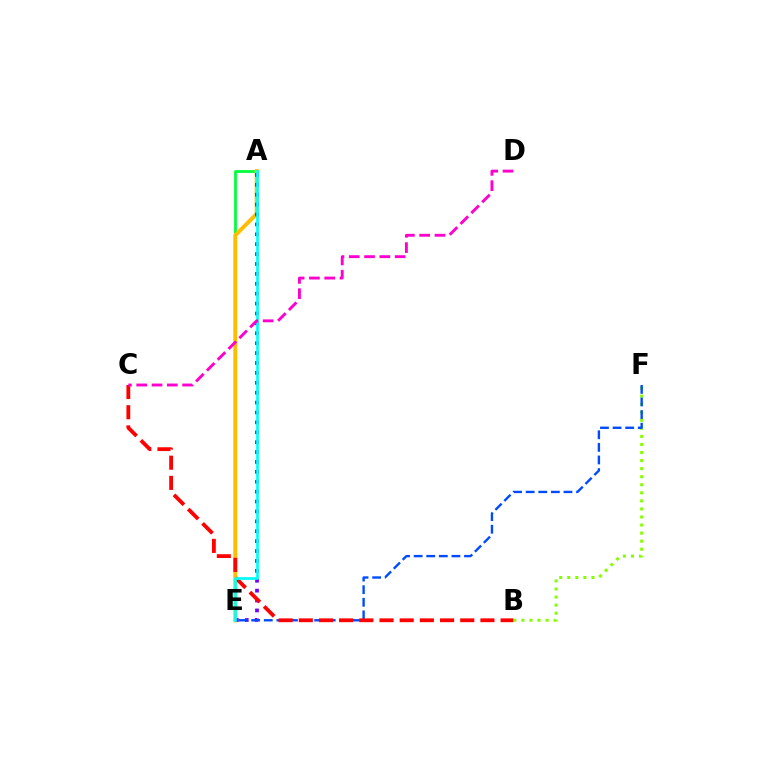{('A', 'E'): [{'color': '#00ff39', 'line_style': 'solid', 'thickness': 2.0}, {'color': '#ffbd00', 'line_style': 'solid', 'thickness': 2.84}, {'color': '#7200ff', 'line_style': 'dotted', 'thickness': 2.69}, {'color': '#00fff6', 'line_style': 'solid', 'thickness': 1.95}], ('B', 'F'): [{'color': '#84ff00', 'line_style': 'dotted', 'thickness': 2.19}], ('E', 'F'): [{'color': '#004bff', 'line_style': 'dashed', 'thickness': 1.71}], ('B', 'C'): [{'color': '#ff0000', 'line_style': 'dashed', 'thickness': 2.74}], ('C', 'D'): [{'color': '#ff00cf', 'line_style': 'dashed', 'thickness': 2.08}]}